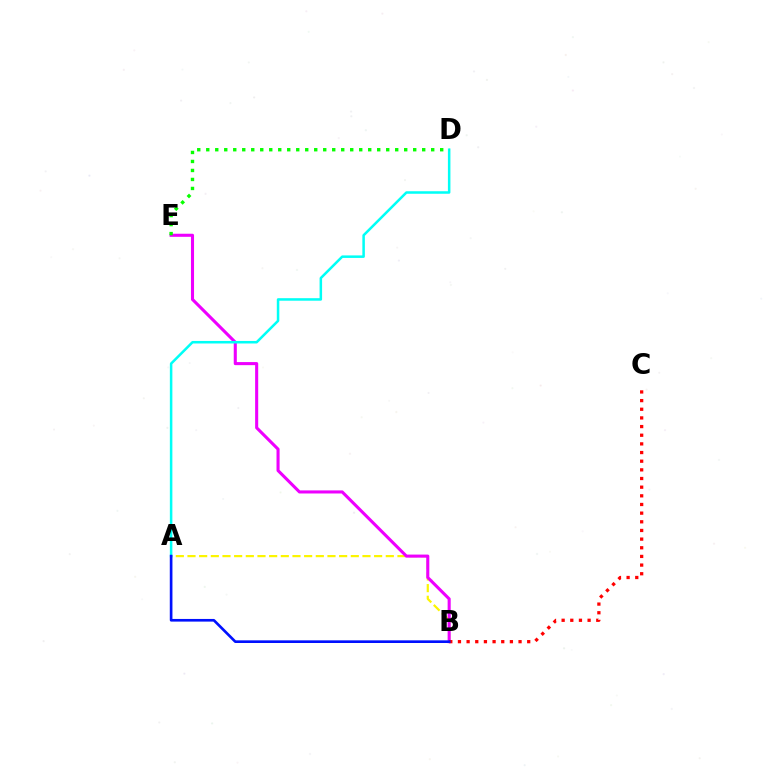{('A', 'B'): [{'color': '#fcf500', 'line_style': 'dashed', 'thickness': 1.58}, {'color': '#0010ff', 'line_style': 'solid', 'thickness': 1.91}], ('B', 'E'): [{'color': '#ee00ff', 'line_style': 'solid', 'thickness': 2.22}], ('B', 'C'): [{'color': '#ff0000', 'line_style': 'dotted', 'thickness': 2.35}], ('A', 'D'): [{'color': '#00fff6', 'line_style': 'solid', 'thickness': 1.82}], ('D', 'E'): [{'color': '#08ff00', 'line_style': 'dotted', 'thickness': 2.44}]}